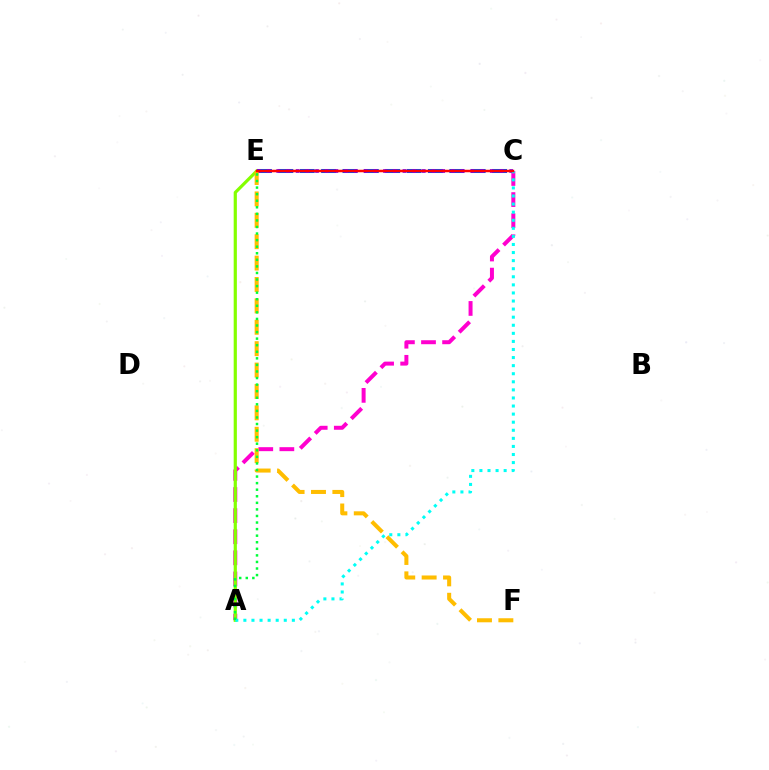{('A', 'C'): [{'color': '#ff00cf', 'line_style': 'dashed', 'thickness': 2.87}, {'color': '#00fff6', 'line_style': 'dotted', 'thickness': 2.19}], ('A', 'E'): [{'color': '#84ff00', 'line_style': 'solid', 'thickness': 2.3}, {'color': '#00ff39', 'line_style': 'dotted', 'thickness': 1.78}], ('C', 'E'): [{'color': '#004bff', 'line_style': 'dashed', 'thickness': 2.9}, {'color': '#7200ff', 'line_style': 'dotted', 'thickness': 2.64}, {'color': '#ff0000', 'line_style': 'solid', 'thickness': 1.8}], ('E', 'F'): [{'color': '#ffbd00', 'line_style': 'dashed', 'thickness': 2.91}]}